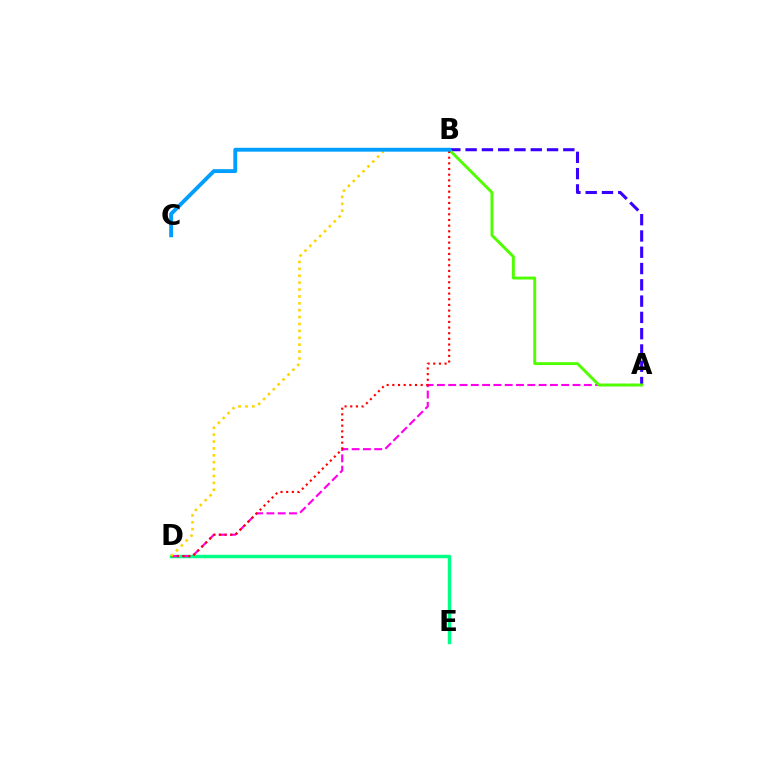{('A', 'B'): [{'color': '#3700ff', 'line_style': 'dashed', 'thickness': 2.21}, {'color': '#4fff00', 'line_style': 'solid', 'thickness': 2.1}], ('D', 'E'): [{'color': '#00ff86', 'line_style': 'solid', 'thickness': 2.48}], ('A', 'D'): [{'color': '#ff00ed', 'line_style': 'dashed', 'thickness': 1.54}], ('B', 'D'): [{'color': '#ff0000', 'line_style': 'dotted', 'thickness': 1.54}, {'color': '#ffd500', 'line_style': 'dotted', 'thickness': 1.87}], ('B', 'C'): [{'color': '#009eff', 'line_style': 'solid', 'thickness': 2.78}]}